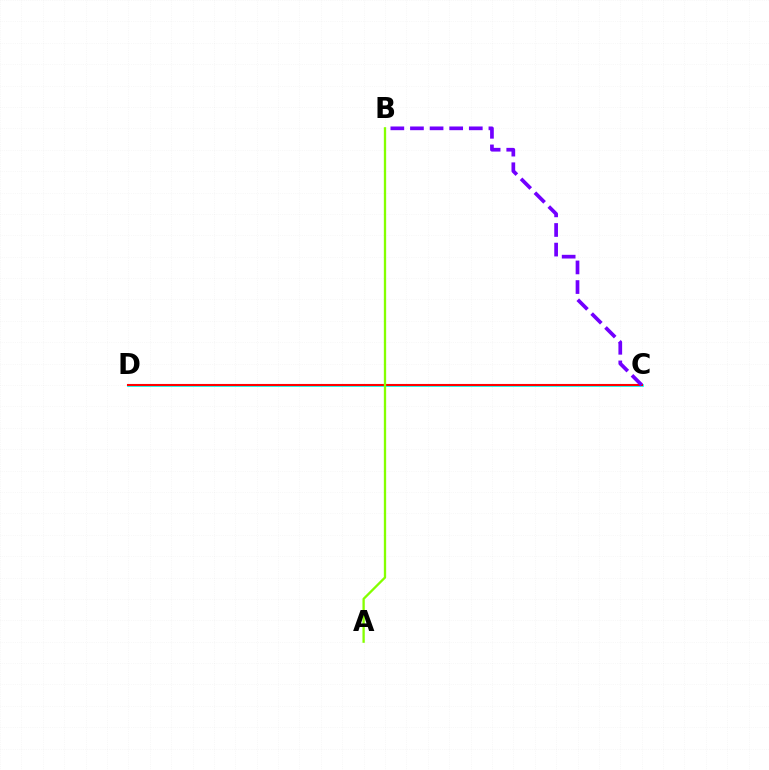{('C', 'D'): [{'color': '#00fff6', 'line_style': 'solid', 'thickness': 1.96}, {'color': '#ff0000', 'line_style': 'solid', 'thickness': 1.51}], ('A', 'B'): [{'color': '#84ff00', 'line_style': 'solid', 'thickness': 1.66}], ('B', 'C'): [{'color': '#7200ff', 'line_style': 'dashed', 'thickness': 2.66}]}